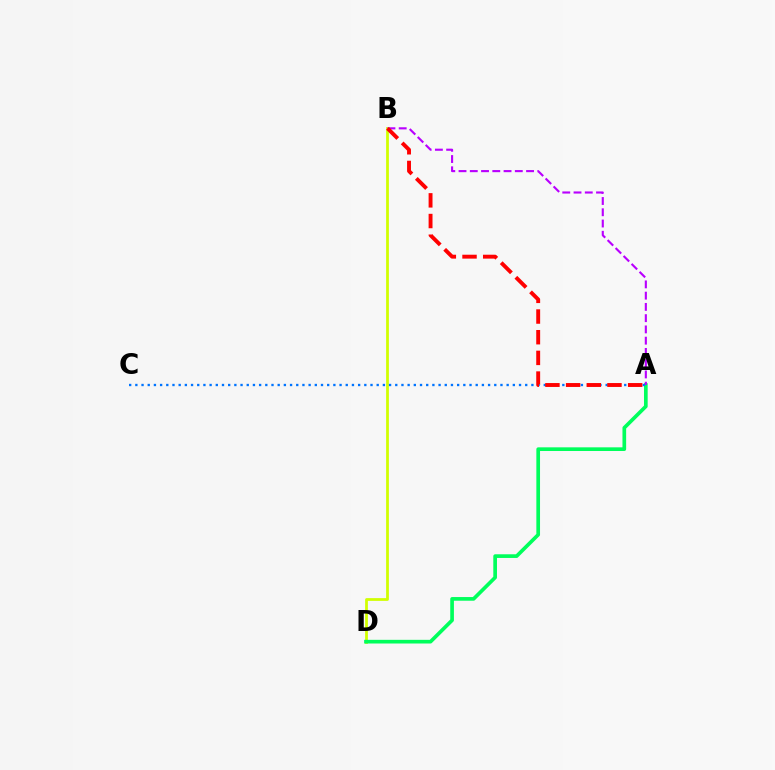{('B', 'D'): [{'color': '#d1ff00', 'line_style': 'solid', 'thickness': 1.99}], ('A', 'D'): [{'color': '#00ff5c', 'line_style': 'solid', 'thickness': 2.64}], ('A', 'B'): [{'color': '#b900ff', 'line_style': 'dashed', 'thickness': 1.53}, {'color': '#ff0000', 'line_style': 'dashed', 'thickness': 2.81}], ('A', 'C'): [{'color': '#0074ff', 'line_style': 'dotted', 'thickness': 1.68}]}